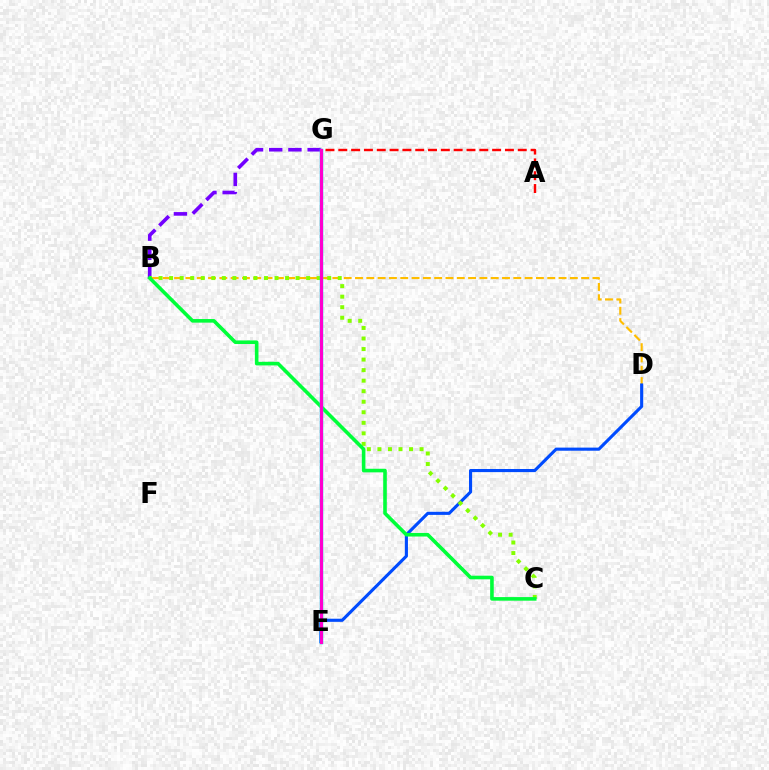{('B', 'D'): [{'color': '#ffbd00', 'line_style': 'dashed', 'thickness': 1.54}], ('A', 'G'): [{'color': '#ff0000', 'line_style': 'dashed', 'thickness': 1.74}], ('D', 'E'): [{'color': '#004bff', 'line_style': 'solid', 'thickness': 2.24}], ('B', 'G'): [{'color': '#7200ff', 'line_style': 'dashed', 'thickness': 2.61}], ('B', 'C'): [{'color': '#84ff00', 'line_style': 'dotted', 'thickness': 2.86}, {'color': '#00ff39', 'line_style': 'solid', 'thickness': 2.59}], ('E', 'G'): [{'color': '#00fff6', 'line_style': 'solid', 'thickness': 2.52}, {'color': '#ff00cf', 'line_style': 'solid', 'thickness': 2.27}]}